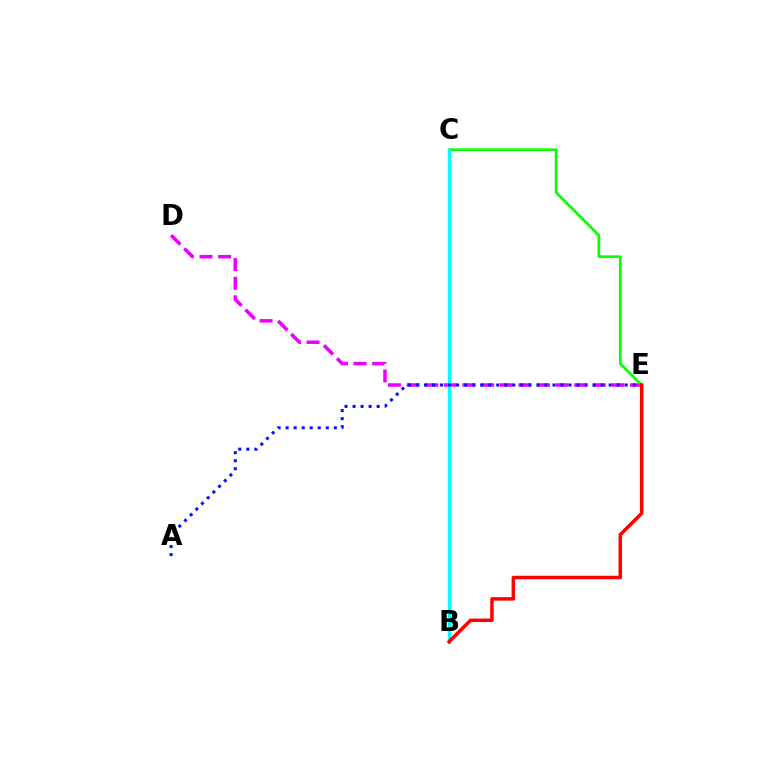{('B', 'C'): [{'color': '#fcf500', 'line_style': 'solid', 'thickness': 2.21}, {'color': '#00fff6', 'line_style': 'solid', 'thickness': 2.38}], ('D', 'E'): [{'color': '#ee00ff', 'line_style': 'dashed', 'thickness': 2.53}], ('C', 'E'): [{'color': '#08ff00', 'line_style': 'solid', 'thickness': 1.93}], ('A', 'E'): [{'color': '#0010ff', 'line_style': 'dotted', 'thickness': 2.18}], ('B', 'E'): [{'color': '#ff0000', 'line_style': 'solid', 'thickness': 2.51}]}